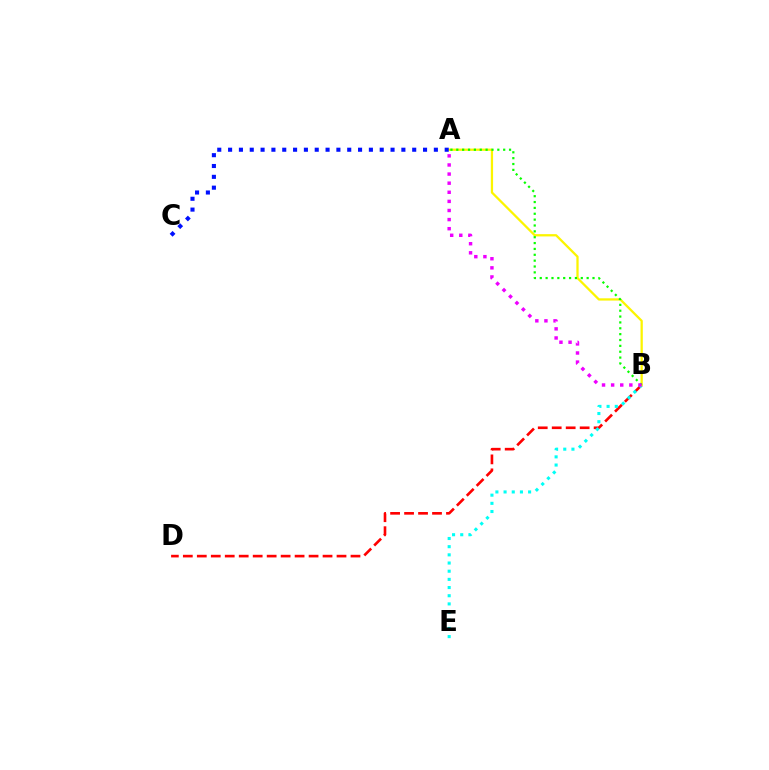{('B', 'D'): [{'color': '#ff0000', 'line_style': 'dashed', 'thickness': 1.9}], ('B', 'E'): [{'color': '#00fff6', 'line_style': 'dotted', 'thickness': 2.22}], ('A', 'B'): [{'color': '#fcf500', 'line_style': 'solid', 'thickness': 1.64}, {'color': '#08ff00', 'line_style': 'dotted', 'thickness': 1.59}, {'color': '#ee00ff', 'line_style': 'dotted', 'thickness': 2.47}], ('A', 'C'): [{'color': '#0010ff', 'line_style': 'dotted', 'thickness': 2.94}]}